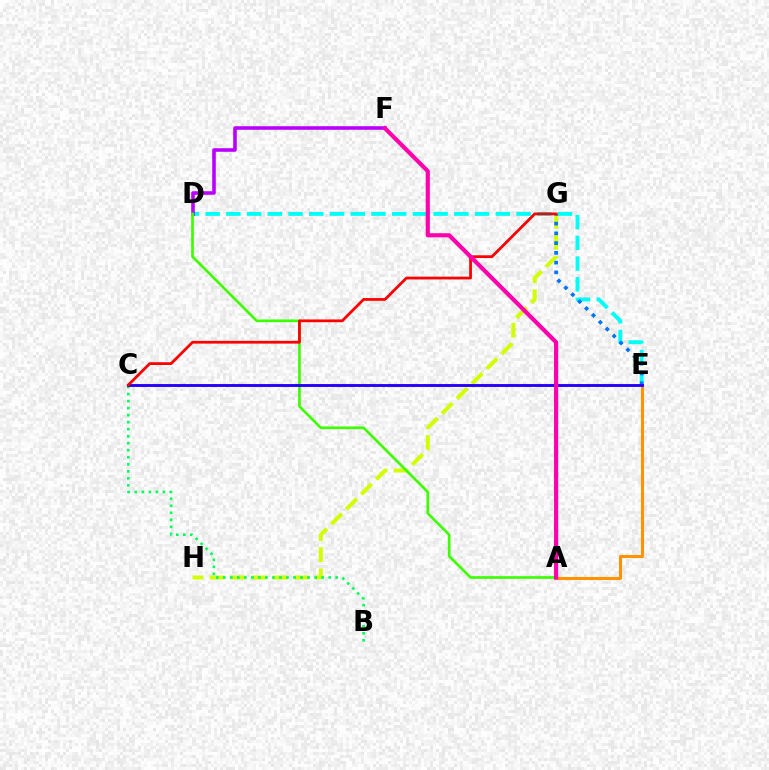{('D', 'E'): [{'color': '#00fff6', 'line_style': 'dashed', 'thickness': 2.82}], ('G', 'H'): [{'color': '#d1ff00', 'line_style': 'dashed', 'thickness': 2.87}], ('A', 'E'): [{'color': '#ff9400', 'line_style': 'solid', 'thickness': 2.21}], ('D', 'F'): [{'color': '#b900ff', 'line_style': 'solid', 'thickness': 2.57}], ('E', 'G'): [{'color': '#0074ff', 'line_style': 'dotted', 'thickness': 2.65}], ('A', 'D'): [{'color': '#3dff00', 'line_style': 'solid', 'thickness': 1.93}], ('B', 'C'): [{'color': '#00ff5c', 'line_style': 'dotted', 'thickness': 1.91}], ('C', 'E'): [{'color': '#2500ff', 'line_style': 'solid', 'thickness': 2.08}], ('C', 'G'): [{'color': '#ff0000', 'line_style': 'solid', 'thickness': 1.99}], ('A', 'F'): [{'color': '#ff00ac', 'line_style': 'solid', 'thickness': 2.99}]}